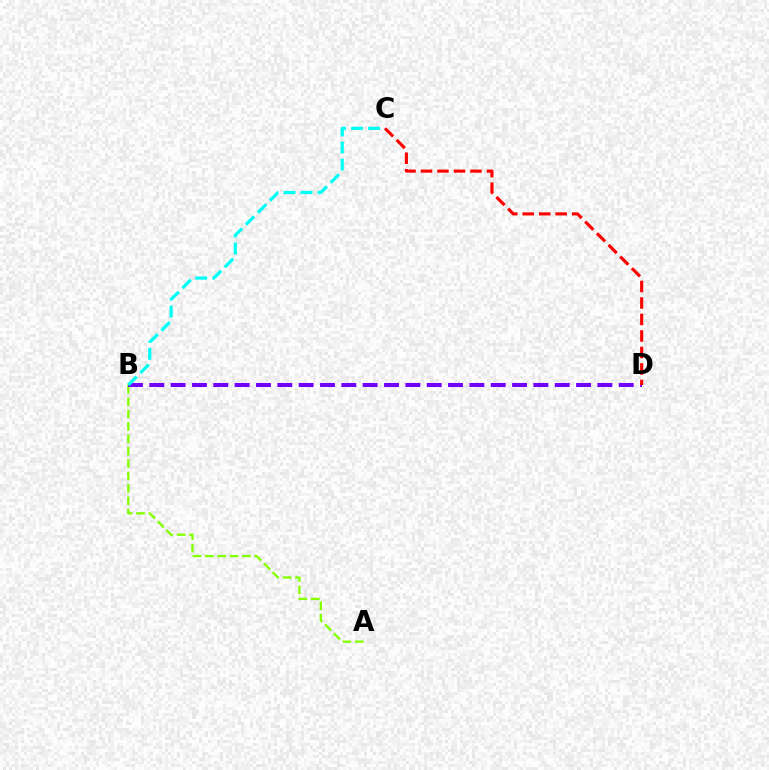{('A', 'B'): [{'color': '#84ff00', 'line_style': 'dashed', 'thickness': 1.68}], ('B', 'D'): [{'color': '#7200ff', 'line_style': 'dashed', 'thickness': 2.9}], ('C', 'D'): [{'color': '#ff0000', 'line_style': 'dashed', 'thickness': 2.24}], ('B', 'C'): [{'color': '#00fff6', 'line_style': 'dashed', 'thickness': 2.31}]}